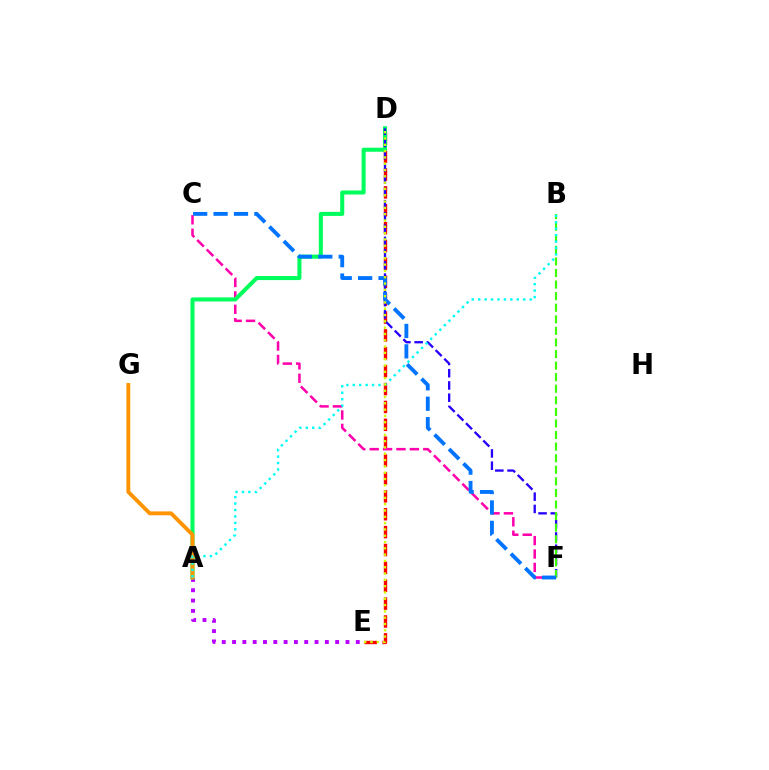{('D', 'E'): [{'color': '#ff0000', 'line_style': 'dashed', 'thickness': 2.43}, {'color': '#d1ff00', 'line_style': 'dotted', 'thickness': 1.71}], ('A', 'E'): [{'color': '#b900ff', 'line_style': 'dotted', 'thickness': 2.8}], ('C', 'F'): [{'color': '#ff00ac', 'line_style': 'dashed', 'thickness': 1.82}, {'color': '#0074ff', 'line_style': 'dashed', 'thickness': 2.77}], ('A', 'D'): [{'color': '#00ff5c', 'line_style': 'solid', 'thickness': 2.91}], ('D', 'F'): [{'color': '#2500ff', 'line_style': 'dashed', 'thickness': 1.66}], ('B', 'F'): [{'color': '#3dff00', 'line_style': 'dashed', 'thickness': 1.57}], ('A', 'G'): [{'color': '#ff9400', 'line_style': 'solid', 'thickness': 2.8}], ('A', 'B'): [{'color': '#00fff6', 'line_style': 'dotted', 'thickness': 1.75}]}